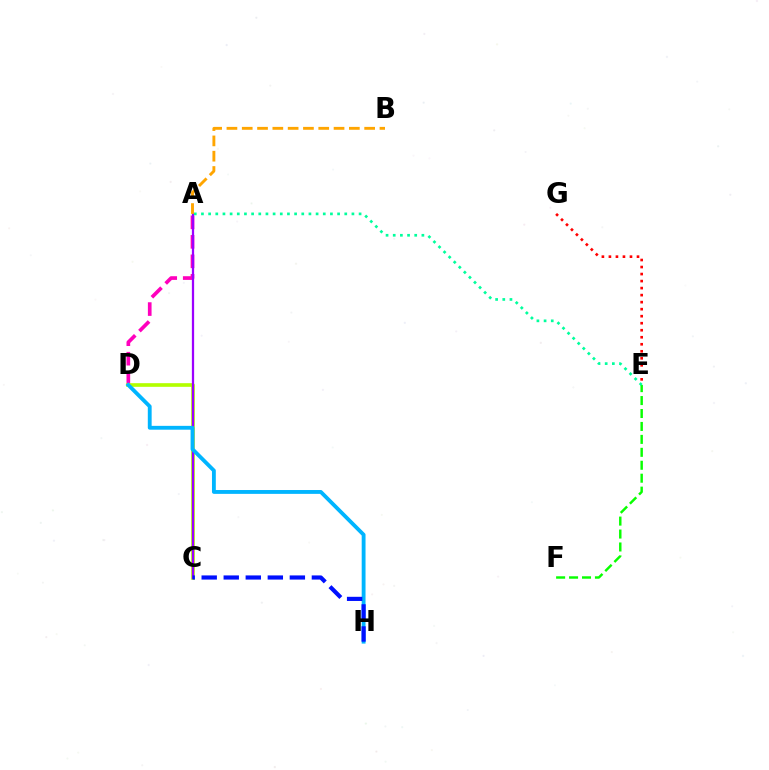{('E', 'G'): [{'color': '#ff0000', 'line_style': 'dotted', 'thickness': 1.91}], ('A', 'D'): [{'color': '#ff00bd', 'line_style': 'dashed', 'thickness': 2.65}], ('C', 'D'): [{'color': '#b3ff00', 'line_style': 'solid', 'thickness': 2.63}], ('E', 'F'): [{'color': '#08ff00', 'line_style': 'dashed', 'thickness': 1.76}], ('A', 'C'): [{'color': '#9b00ff', 'line_style': 'solid', 'thickness': 1.62}], ('D', 'H'): [{'color': '#00b5ff', 'line_style': 'solid', 'thickness': 2.77}], ('C', 'H'): [{'color': '#0010ff', 'line_style': 'dashed', 'thickness': 2.99}], ('A', 'E'): [{'color': '#00ff9d', 'line_style': 'dotted', 'thickness': 1.95}], ('A', 'B'): [{'color': '#ffa500', 'line_style': 'dashed', 'thickness': 2.08}]}